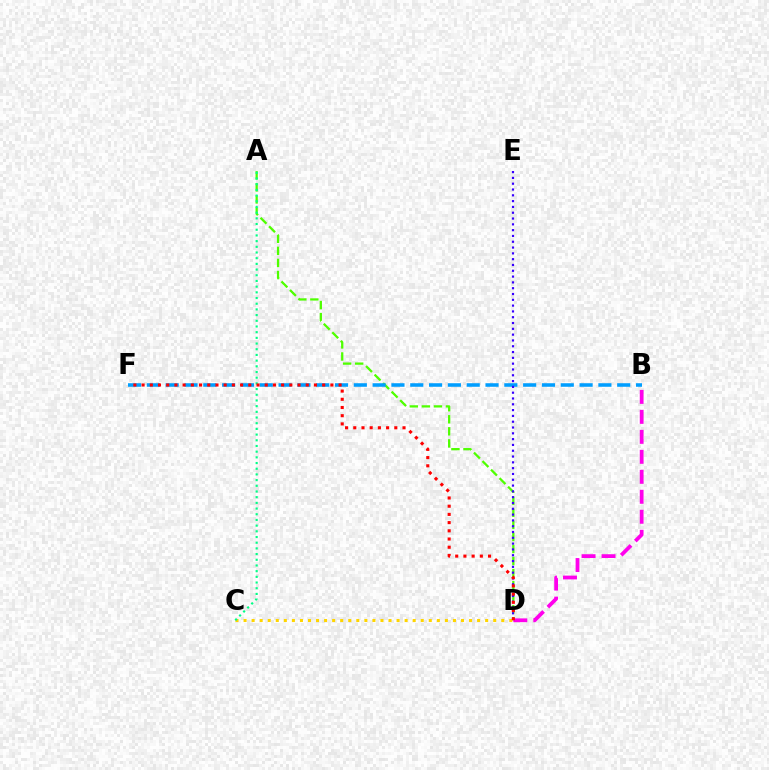{('A', 'D'): [{'color': '#4fff00', 'line_style': 'dashed', 'thickness': 1.64}], ('B', 'F'): [{'color': '#009eff', 'line_style': 'dashed', 'thickness': 2.56}], ('B', 'D'): [{'color': '#ff00ed', 'line_style': 'dashed', 'thickness': 2.71}], ('D', 'E'): [{'color': '#3700ff', 'line_style': 'dotted', 'thickness': 1.58}], ('C', 'D'): [{'color': '#ffd500', 'line_style': 'dotted', 'thickness': 2.19}], ('A', 'C'): [{'color': '#00ff86', 'line_style': 'dotted', 'thickness': 1.55}], ('D', 'F'): [{'color': '#ff0000', 'line_style': 'dotted', 'thickness': 2.23}]}